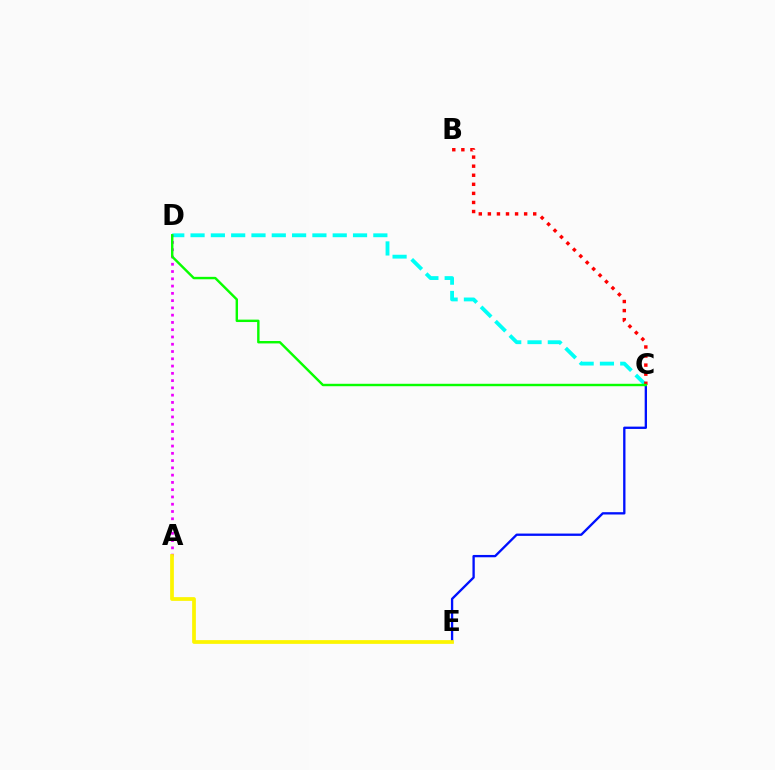{('C', 'D'): [{'color': '#00fff6', 'line_style': 'dashed', 'thickness': 2.76}, {'color': '#08ff00', 'line_style': 'solid', 'thickness': 1.74}], ('C', 'E'): [{'color': '#0010ff', 'line_style': 'solid', 'thickness': 1.67}], ('A', 'D'): [{'color': '#ee00ff', 'line_style': 'dotted', 'thickness': 1.98}], ('A', 'E'): [{'color': '#fcf500', 'line_style': 'solid', 'thickness': 2.69}], ('B', 'C'): [{'color': '#ff0000', 'line_style': 'dotted', 'thickness': 2.46}]}